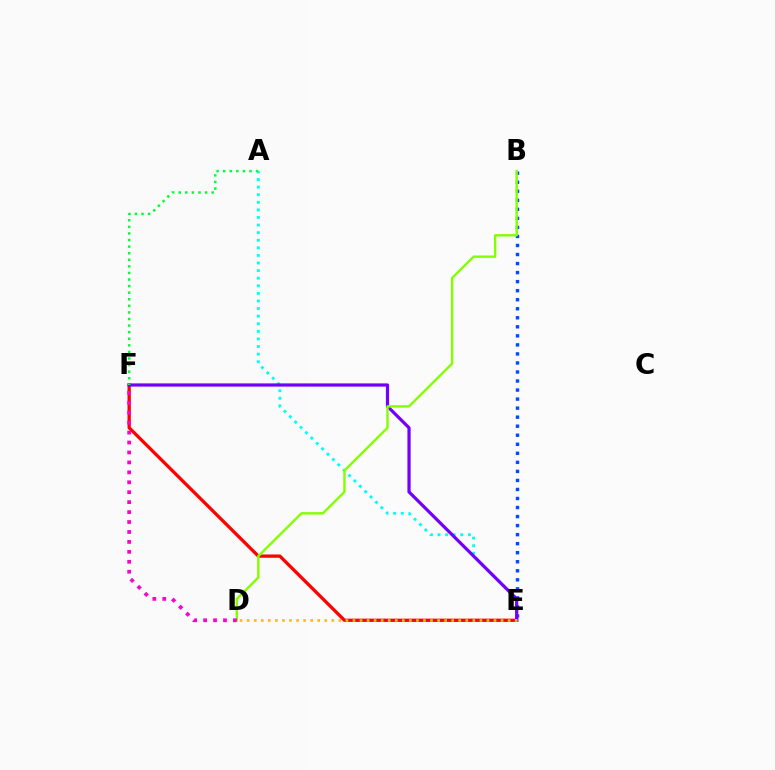{('B', 'E'): [{'color': '#004bff', 'line_style': 'dotted', 'thickness': 2.46}], ('A', 'E'): [{'color': '#00fff6', 'line_style': 'dotted', 'thickness': 2.06}], ('E', 'F'): [{'color': '#ff0000', 'line_style': 'solid', 'thickness': 2.36}, {'color': '#7200ff', 'line_style': 'solid', 'thickness': 2.31}], ('B', 'D'): [{'color': '#84ff00', 'line_style': 'solid', 'thickness': 1.72}], ('D', 'E'): [{'color': '#ffbd00', 'line_style': 'dotted', 'thickness': 1.92}], ('A', 'F'): [{'color': '#00ff39', 'line_style': 'dotted', 'thickness': 1.79}], ('D', 'F'): [{'color': '#ff00cf', 'line_style': 'dotted', 'thickness': 2.7}]}